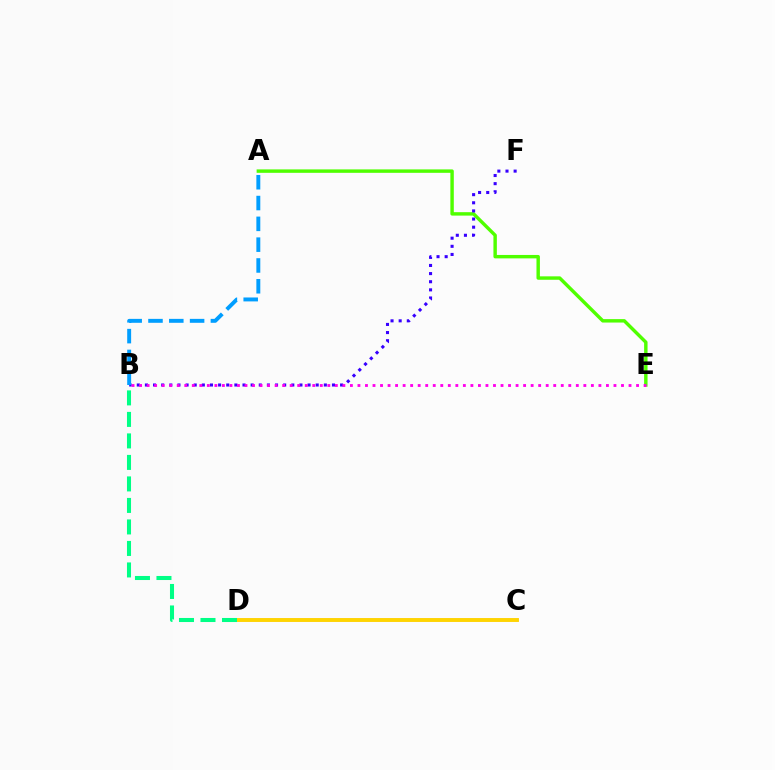{('A', 'E'): [{'color': '#4fff00', 'line_style': 'solid', 'thickness': 2.47}], ('B', 'F'): [{'color': '#3700ff', 'line_style': 'dotted', 'thickness': 2.21}], ('B', 'E'): [{'color': '#ff00ed', 'line_style': 'dotted', 'thickness': 2.05}], ('C', 'D'): [{'color': '#ff0000', 'line_style': 'solid', 'thickness': 1.74}, {'color': '#ffd500', 'line_style': 'solid', 'thickness': 2.78}], ('A', 'B'): [{'color': '#009eff', 'line_style': 'dashed', 'thickness': 2.83}], ('B', 'D'): [{'color': '#00ff86', 'line_style': 'dashed', 'thickness': 2.92}]}